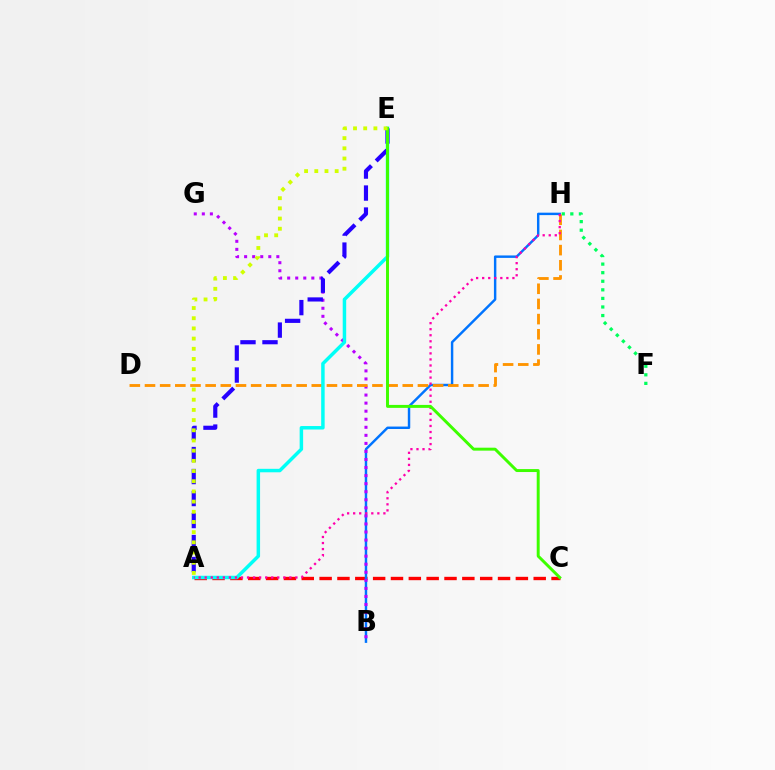{('F', 'H'): [{'color': '#00ff5c', 'line_style': 'dotted', 'thickness': 2.33}], ('A', 'C'): [{'color': '#ff0000', 'line_style': 'dashed', 'thickness': 2.42}], ('B', 'H'): [{'color': '#0074ff', 'line_style': 'solid', 'thickness': 1.76}], ('B', 'G'): [{'color': '#b900ff', 'line_style': 'dotted', 'thickness': 2.19}], ('D', 'H'): [{'color': '#ff9400', 'line_style': 'dashed', 'thickness': 2.06}], ('A', 'E'): [{'color': '#00fff6', 'line_style': 'solid', 'thickness': 2.5}, {'color': '#2500ff', 'line_style': 'dashed', 'thickness': 2.99}, {'color': '#d1ff00', 'line_style': 'dotted', 'thickness': 2.77}], ('A', 'H'): [{'color': '#ff00ac', 'line_style': 'dotted', 'thickness': 1.64}], ('C', 'E'): [{'color': '#3dff00', 'line_style': 'solid', 'thickness': 2.12}]}